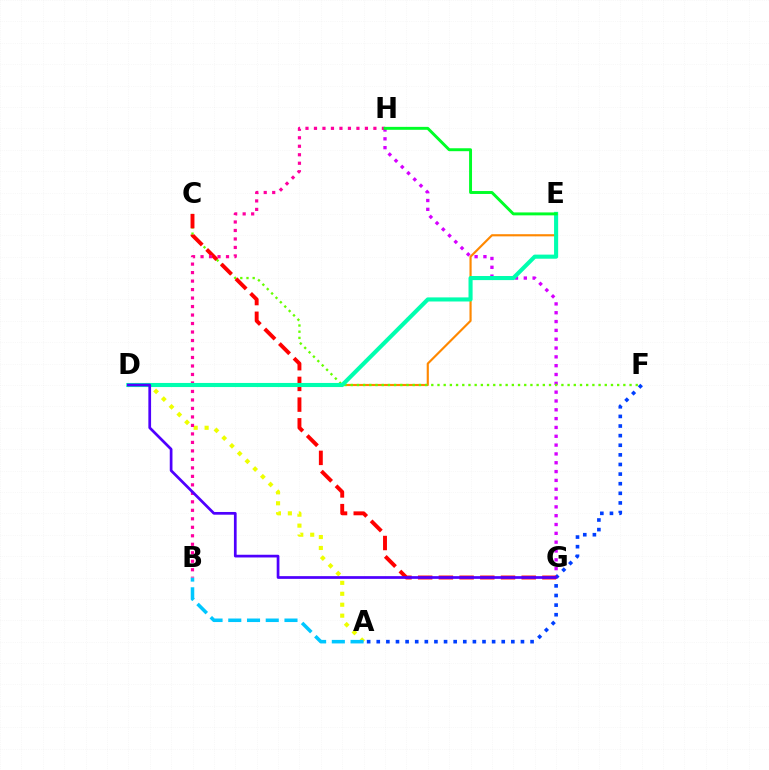{('D', 'E'): [{'color': '#ff8800', 'line_style': 'solid', 'thickness': 1.55}, {'color': '#00ffaf', 'line_style': 'solid', 'thickness': 2.95}], ('G', 'H'): [{'color': '#d600ff', 'line_style': 'dotted', 'thickness': 2.4}], ('A', 'D'): [{'color': '#eeff00', 'line_style': 'dotted', 'thickness': 2.97}], ('C', 'F'): [{'color': '#66ff00', 'line_style': 'dotted', 'thickness': 1.68}], ('A', 'F'): [{'color': '#003fff', 'line_style': 'dotted', 'thickness': 2.61}], ('C', 'G'): [{'color': '#ff0000', 'line_style': 'dashed', 'thickness': 2.81}], ('A', 'B'): [{'color': '#00c7ff', 'line_style': 'dashed', 'thickness': 2.55}], ('B', 'H'): [{'color': '#ff00a0', 'line_style': 'dotted', 'thickness': 2.31}], ('D', 'G'): [{'color': '#4f00ff', 'line_style': 'solid', 'thickness': 1.96}], ('E', 'H'): [{'color': '#00ff27', 'line_style': 'solid', 'thickness': 2.11}]}